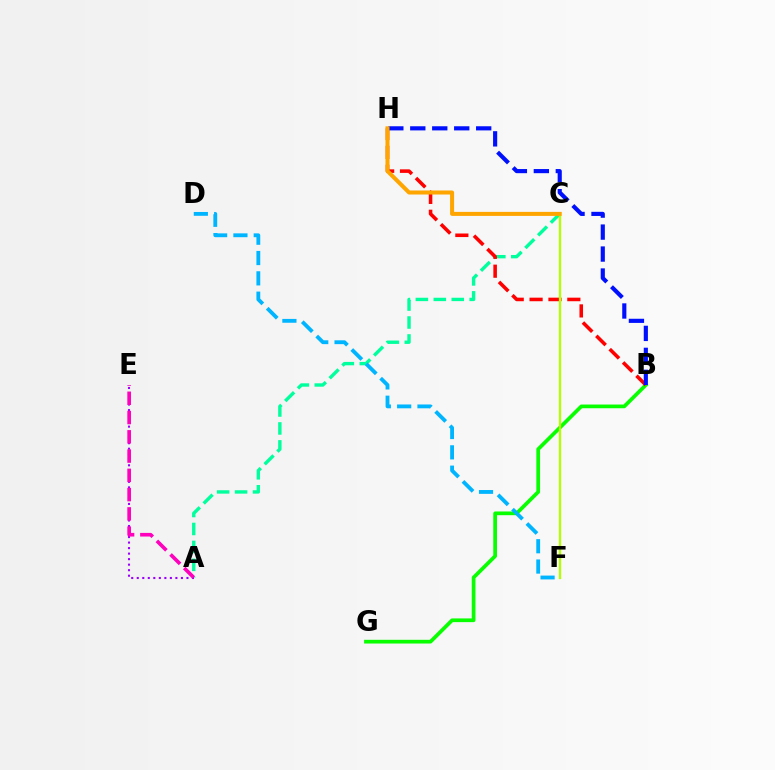{('B', 'G'): [{'color': '#08ff00', 'line_style': 'solid', 'thickness': 2.67}], ('A', 'C'): [{'color': '#00ff9d', 'line_style': 'dashed', 'thickness': 2.44}], ('B', 'H'): [{'color': '#ff0000', 'line_style': 'dashed', 'thickness': 2.56}, {'color': '#0010ff', 'line_style': 'dashed', 'thickness': 2.98}], ('C', 'F'): [{'color': '#b3ff00', 'line_style': 'solid', 'thickness': 1.66}], ('C', 'H'): [{'color': '#ffa500', 'line_style': 'solid', 'thickness': 2.89}], ('A', 'E'): [{'color': '#9b00ff', 'line_style': 'dotted', 'thickness': 1.5}, {'color': '#ff00bd', 'line_style': 'dashed', 'thickness': 2.62}], ('D', 'F'): [{'color': '#00b5ff', 'line_style': 'dashed', 'thickness': 2.76}]}